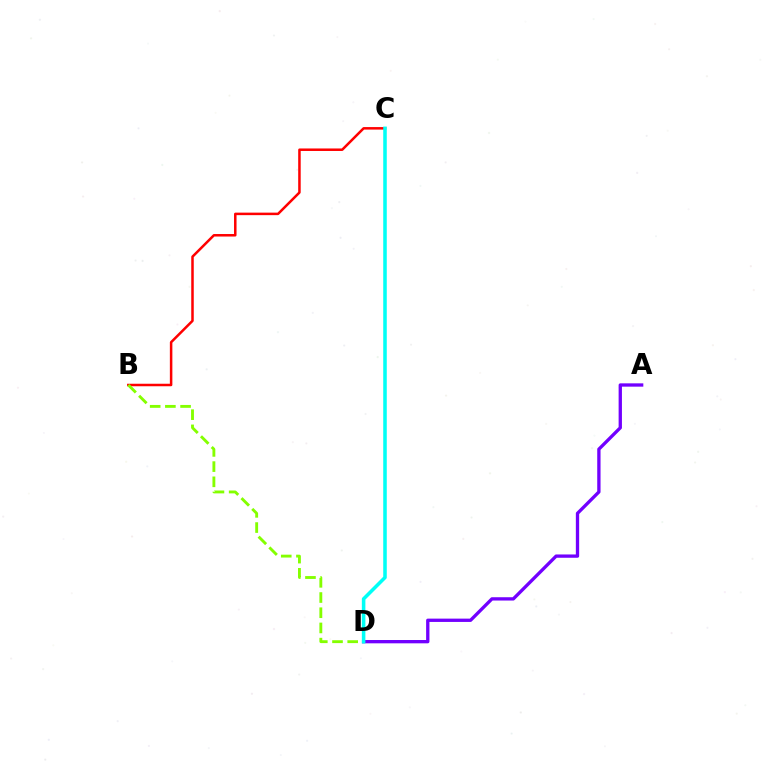{('A', 'D'): [{'color': '#7200ff', 'line_style': 'solid', 'thickness': 2.38}], ('B', 'C'): [{'color': '#ff0000', 'line_style': 'solid', 'thickness': 1.81}], ('B', 'D'): [{'color': '#84ff00', 'line_style': 'dashed', 'thickness': 2.06}], ('C', 'D'): [{'color': '#00fff6', 'line_style': 'solid', 'thickness': 2.56}]}